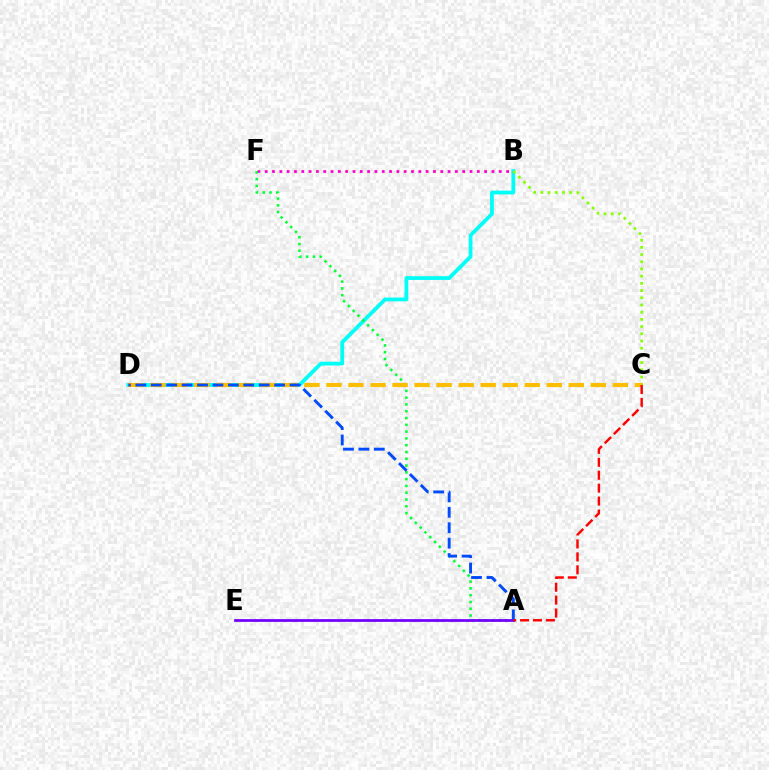{('B', 'D'): [{'color': '#00fff6', 'line_style': 'solid', 'thickness': 2.74}], ('B', 'F'): [{'color': '#ff00cf', 'line_style': 'dotted', 'thickness': 1.99}], ('B', 'C'): [{'color': '#84ff00', 'line_style': 'dotted', 'thickness': 1.96}], ('A', 'F'): [{'color': '#00ff39', 'line_style': 'dotted', 'thickness': 1.84}], ('C', 'D'): [{'color': '#ffbd00', 'line_style': 'dashed', 'thickness': 2.99}], ('A', 'E'): [{'color': '#7200ff', 'line_style': 'solid', 'thickness': 1.98}], ('A', 'D'): [{'color': '#004bff', 'line_style': 'dashed', 'thickness': 2.1}], ('A', 'C'): [{'color': '#ff0000', 'line_style': 'dashed', 'thickness': 1.76}]}